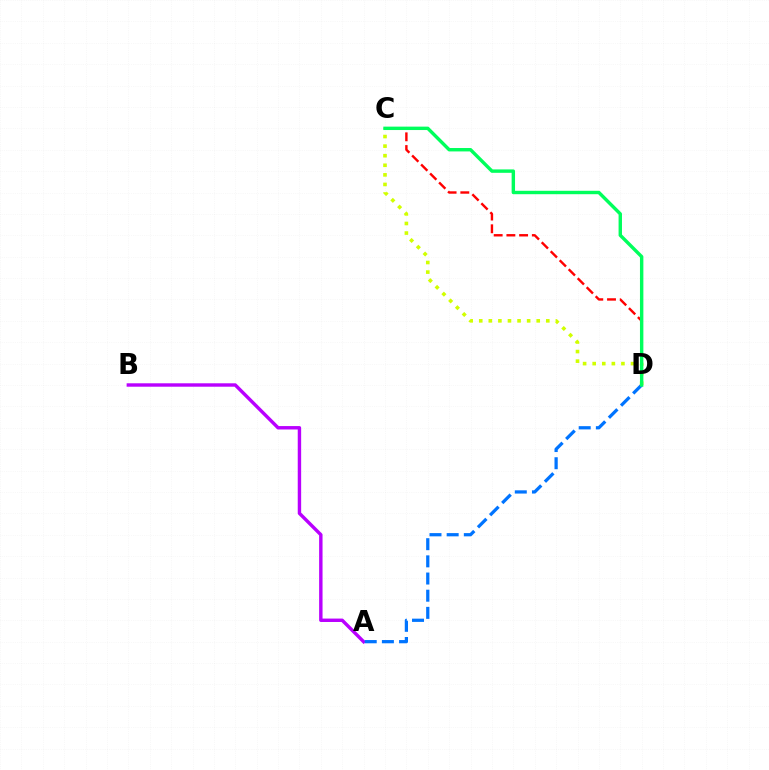{('C', 'D'): [{'color': '#d1ff00', 'line_style': 'dotted', 'thickness': 2.6}, {'color': '#ff0000', 'line_style': 'dashed', 'thickness': 1.73}, {'color': '#00ff5c', 'line_style': 'solid', 'thickness': 2.45}], ('A', 'B'): [{'color': '#b900ff', 'line_style': 'solid', 'thickness': 2.46}], ('A', 'D'): [{'color': '#0074ff', 'line_style': 'dashed', 'thickness': 2.33}]}